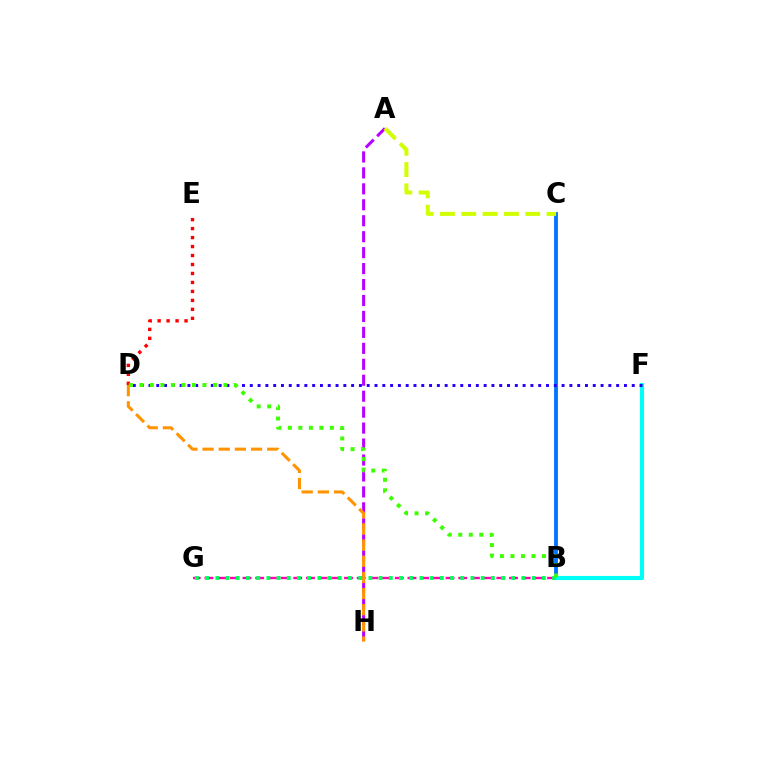{('B', 'C'): [{'color': '#0074ff', 'line_style': 'solid', 'thickness': 2.76}], ('B', 'G'): [{'color': '#ff00ac', 'line_style': 'dashed', 'thickness': 1.72}, {'color': '#00ff5c', 'line_style': 'dotted', 'thickness': 2.77}], ('A', 'H'): [{'color': '#b900ff', 'line_style': 'dashed', 'thickness': 2.17}], ('D', 'H'): [{'color': '#ff9400', 'line_style': 'dashed', 'thickness': 2.2}], ('A', 'C'): [{'color': '#d1ff00', 'line_style': 'dashed', 'thickness': 2.9}], ('B', 'F'): [{'color': '#00fff6', 'line_style': 'solid', 'thickness': 2.97}], ('D', 'F'): [{'color': '#2500ff', 'line_style': 'dotted', 'thickness': 2.12}], ('D', 'E'): [{'color': '#ff0000', 'line_style': 'dotted', 'thickness': 2.44}], ('B', 'D'): [{'color': '#3dff00', 'line_style': 'dotted', 'thickness': 2.86}]}